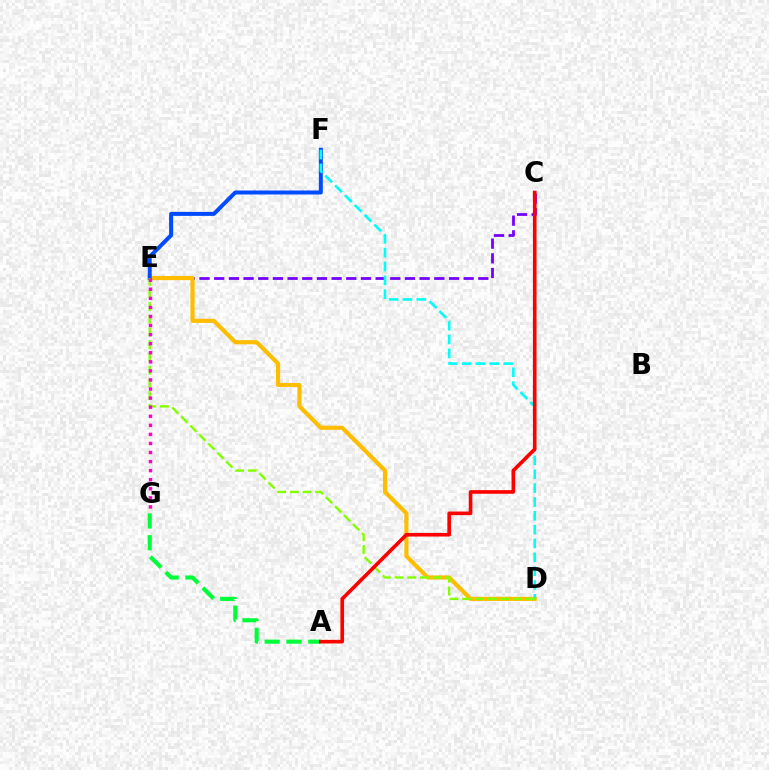{('C', 'E'): [{'color': '#7200ff', 'line_style': 'dashed', 'thickness': 1.99}], ('D', 'E'): [{'color': '#ffbd00', 'line_style': 'solid', 'thickness': 2.98}, {'color': '#84ff00', 'line_style': 'dashed', 'thickness': 1.73}], ('E', 'F'): [{'color': '#004bff', 'line_style': 'solid', 'thickness': 2.87}], ('D', 'F'): [{'color': '#00fff6', 'line_style': 'dashed', 'thickness': 1.88}], ('A', 'G'): [{'color': '#00ff39', 'line_style': 'dashed', 'thickness': 2.96}], ('E', 'G'): [{'color': '#ff00cf', 'line_style': 'dotted', 'thickness': 2.46}], ('A', 'C'): [{'color': '#ff0000', 'line_style': 'solid', 'thickness': 2.62}]}